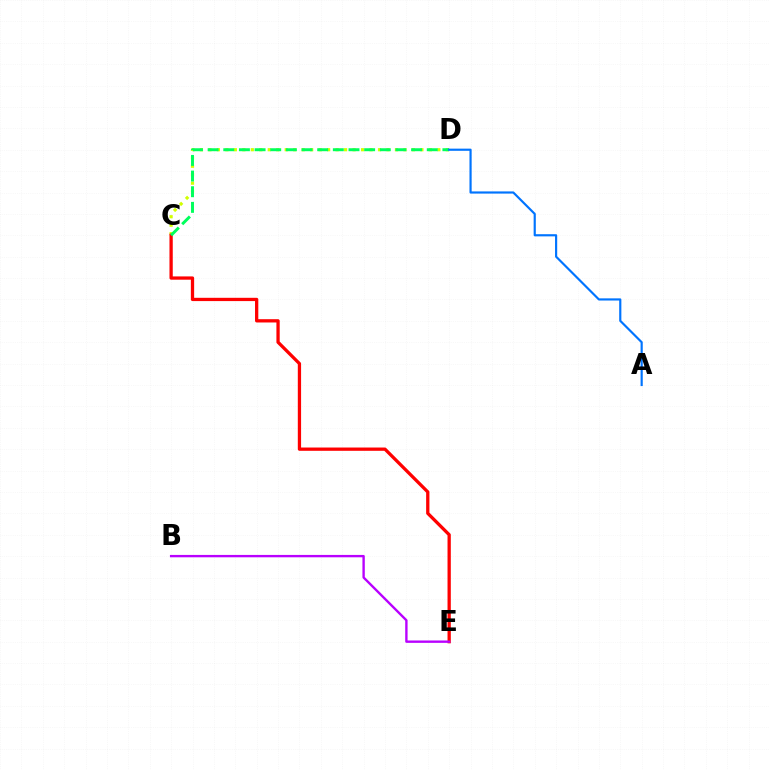{('C', 'D'): [{'color': '#d1ff00', 'line_style': 'dotted', 'thickness': 2.3}, {'color': '#00ff5c', 'line_style': 'dashed', 'thickness': 2.13}], ('C', 'E'): [{'color': '#ff0000', 'line_style': 'solid', 'thickness': 2.36}], ('B', 'E'): [{'color': '#b900ff', 'line_style': 'solid', 'thickness': 1.71}], ('A', 'D'): [{'color': '#0074ff', 'line_style': 'solid', 'thickness': 1.56}]}